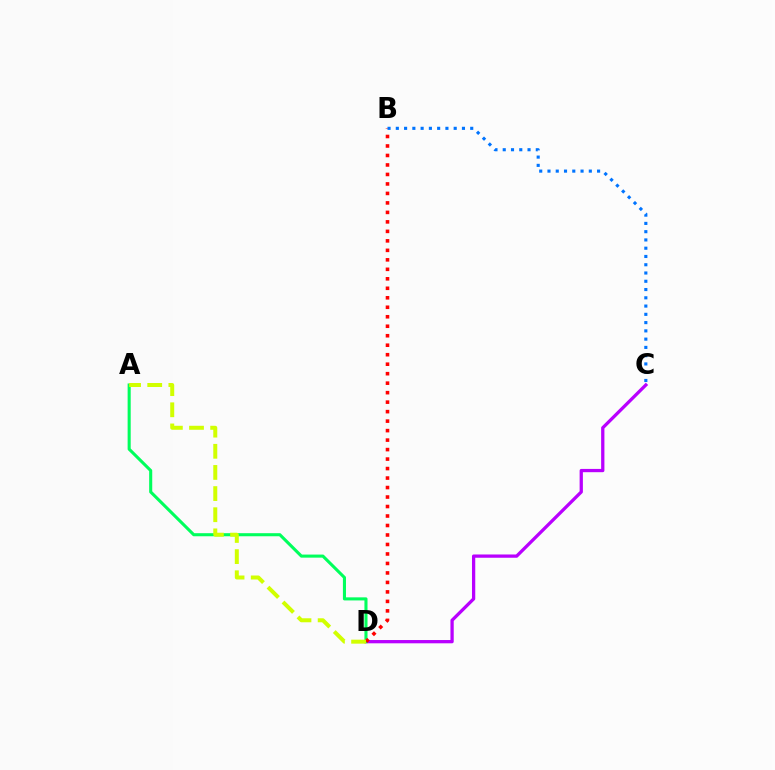{('C', 'D'): [{'color': '#b900ff', 'line_style': 'solid', 'thickness': 2.36}], ('A', 'D'): [{'color': '#00ff5c', 'line_style': 'solid', 'thickness': 2.22}, {'color': '#d1ff00', 'line_style': 'dashed', 'thickness': 2.87}], ('B', 'D'): [{'color': '#ff0000', 'line_style': 'dotted', 'thickness': 2.58}], ('B', 'C'): [{'color': '#0074ff', 'line_style': 'dotted', 'thickness': 2.25}]}